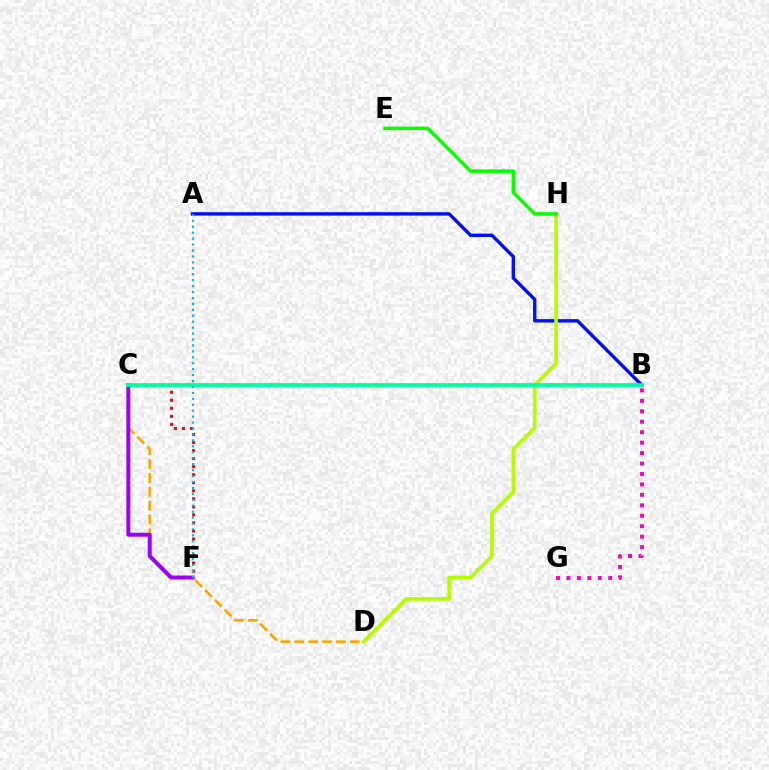{('A', 'B'): [{'color': '#0010ff', 'line_style': 'solid', 'thickness': 2.44}], ('C', 'F'): [{'color': '#ff0000', 'line_style': 'dotted', 'thickness': 2.18}, {'color': '#9b00ff', 'line_style': 'solid', 'thickness': 2.86}], ('D', 'H'): [{'color': '#b3ff00', 'line_style': 'solid', 'thickness': 2.64}], ('C', 'D'): [{'color': '#ffa500', 'line_style': 'dashed', 'thickness': 1.88}], ('B', 'C'): [{'color': '#00ff9d', 'line_style': 'solid', 'thickness': 2.73}], ('A', 'F'): [{'color': '#00b5ff', 'line_style': 'dotted', 'thickness': 1.61}], ('B', 'G'): [{'color': '#ff00bd', 'line_style': 'dotted', 'thickness': 2.84}], ('E', 'H'): [{'color': '#08ff00', 'line_style': 'solid', 'thickness': 2.52}]}